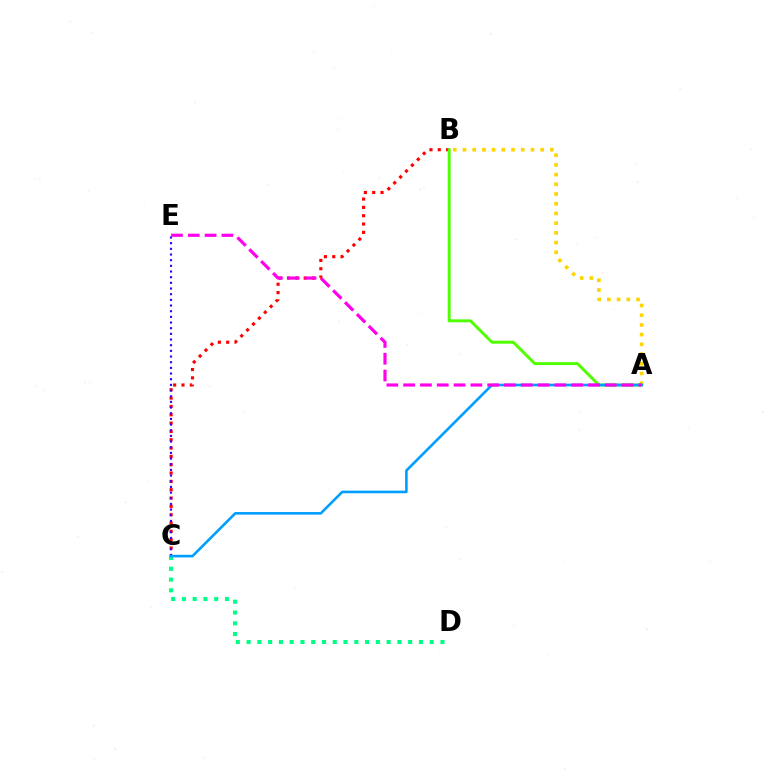{('B', 'C'): [{'color': '#ff0000', 'line_style': 'dotted', 'thickness': 2.26}], ('C', 'D'): [{'color': '#00ff86', 'line_style': 'dotted', 'thickness': 2.93}], ('A', 'B'): [{'color': '#ffd500', 'line_style': 'dotted', 'thickness': 2.64}, {'color': '#4fff00', 'line_style': 'solid', 'thickness': 2.13}], ('C', 'E'): [{'color': '#3700ff', 'line_style': 'dotted', 'thickness': 1.54}], ('A', 'C'): [{'color': '#009eff', 'line_style': 'solid', 'thickness': 1.87}], ('A', 'E'): [{'color': '#ff00ed', 'line_style': 'dashed', 'thickness': 2.28}]}